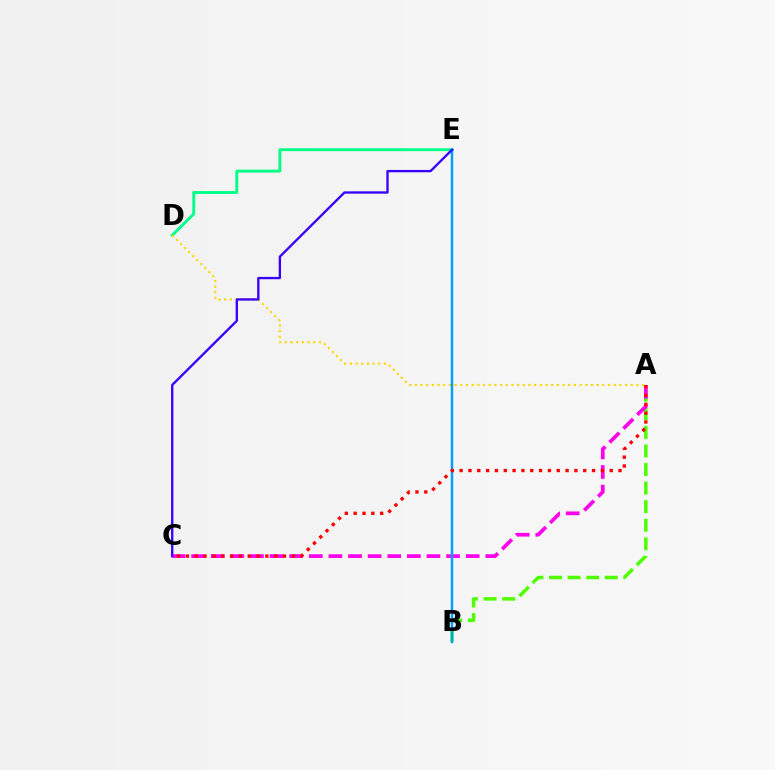{('D', 'E'): [{'color': '#00ff86', 'line_style': 'solid', 'thickness': 2.08}], ('A', 'B'): [{'color': '#4fff00', 'line_style': 'dashed', 'thickness': 2.52}], ('A', 'D'): [{'color': '#ffd500', 'line_style': 'dotted', 'thickness': 1.54}], ('A', 'C'): [{'color': '#ff00ed', 'line_style': 'dashed', 'thickness': 2.66}, {'color': '#ff0000', 'line_style': 'dotted', 'thickness': 2.4}], ('B', 'E'): [{'color': '#009eff', 'line_style': 'solid', 'thickness': 1.77}], ('C', 'E'): [{'color': '#3700ff', 'line_style': 'solid', 'thickness': 1.67}]}